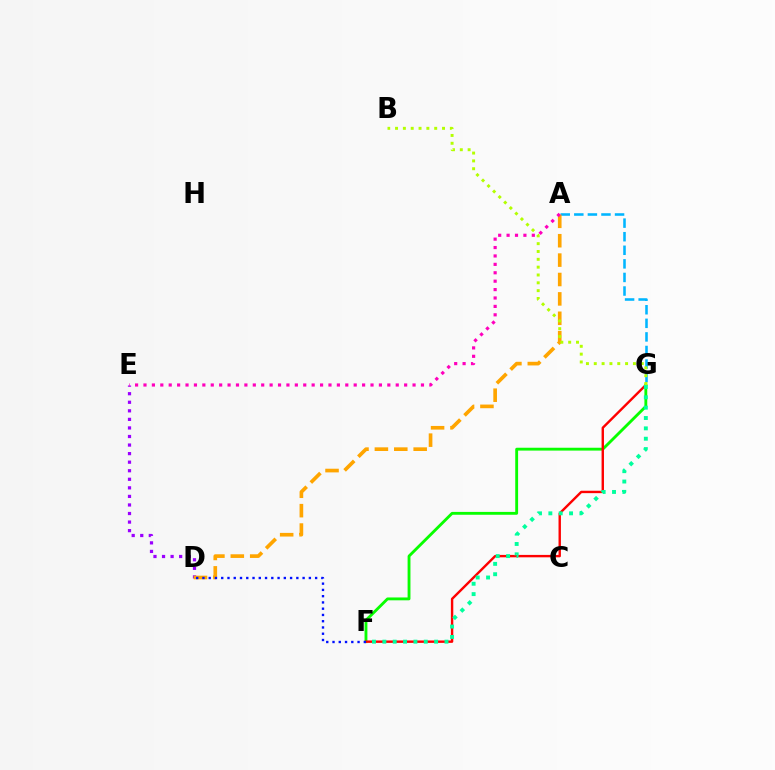{('D', 'E'): [{'color': '#9b00ff', 'line_style': 'dotted', 'thickness': 2.33}], ('F', 'G'): [{'color': '#08ff00', 'line_style': 'solid', 'thickness': 2.05}, {'color': '#ff0000', 'line_style': 'solid', 'thickness': 1.73}, {'color': '#00ff9d', 'line_style': 'dotted', 'thickness': 2.81}], ('A', 'G'): [{'color': '#00b5ff', 'line_style': 'dashed', 'thickness': 1.84}], ('A', 'D'): [{'color': '#ffa500', 'line_style': 'dashed', 'thickness': 2.63}], ('B', 'G'): [{'color': '#b3ff00', 'line_style': 'dotted', 'thickness': 2.13}], ('A', 'E'): [{'color': '#ff00bd', 'line_style': 'dotted', 'thickness': 2.28}], ('D', 'F'): [{'color': '#0010ff', 'line_style': 'dotted', 'thickness': 1.7}]}